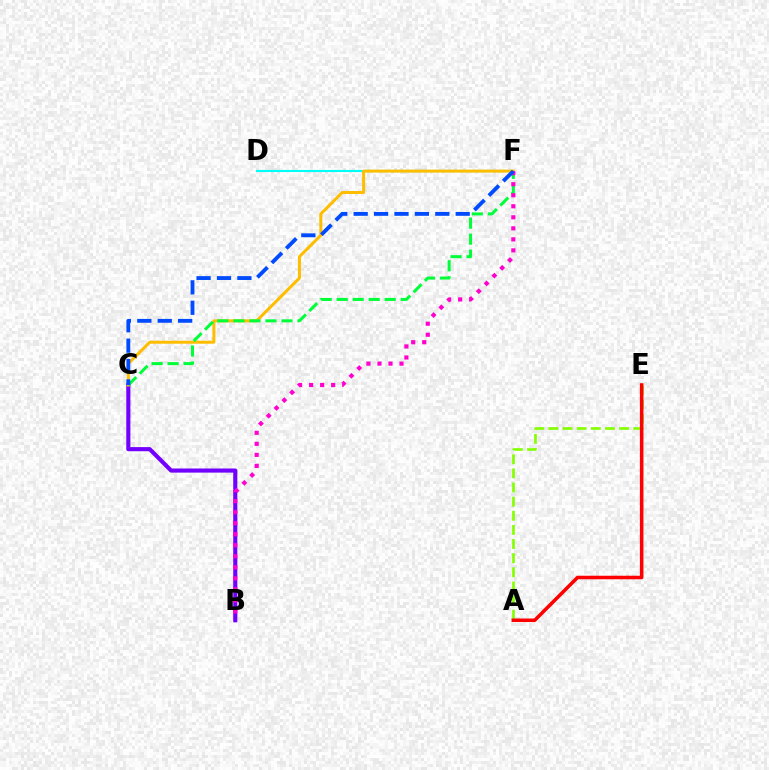{('D', 'F'): [{'color': '#00fff6', 'line_style': 'solid', 'thickness': 1.53}], ('B', 'C'): [{'color': '#7200ff', 'line_style': 'solid', 'thickness': 2.96}], ('A', 'E'): [{'color': '#84ff00', 'line_style': 'dashed', 'thickness': 1.92}, {'color': '#ff0000', 'line_style': 'solid', 'thickness': 2.55}], ('C', 'F'): [{'color': '#ffbd00', 'line_style': 'solid', 'thickness': 2.16}, {'color': '#00ff39', 'line_style': 'dashed', 'thickness': 2.18}, {'color': '#004bff', 'line_style': 'dashed', 'thickness': 2.77}], ('B', 'F'): [{'color': '#ff00cf', 'line_style': 'dotted', 'thickness': 3.0}]}